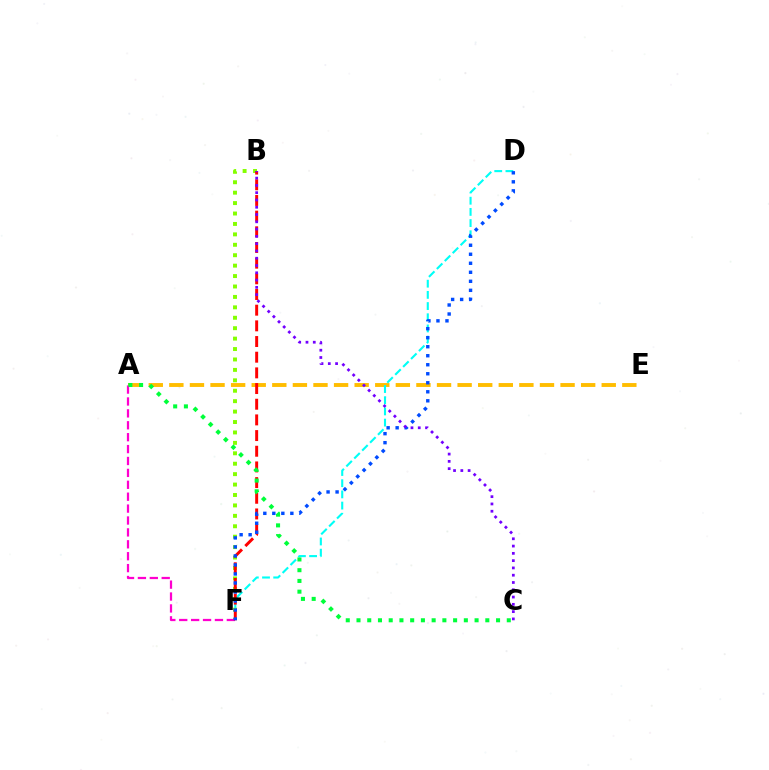{('A', 'E'): [{'color': '#ffbd00', 'line_style': 'dashed', 'thickness': 2.8}], ('D', 'F'): [{'color': '#00fff6', 'line_style': 'dashed', 'thickness': 1.52}, {'color': '#004bff', 'line_style': 'dotted', 'thickness': 2.45}], ('B', 'F'): [{'color': '#84ff00', 'line_style': 'dotted', 'thickness': 2.83}, {'color': '#ff0000', 'line_style': 'dashed', 'thickness': 2.13}], ('A', 'F'): [{'color': '#ff00cf', 'line_style': 'dashed', 'thickness': 1.62}], ('A', 'C'): [{'color': '#00ff39', 'line_style': 'dotted', 'thickness': 2.92}], ('B', 'C'): [{'color': '#7200ff', 'line_style': 'dotted', 'thickness': 1.98}]}